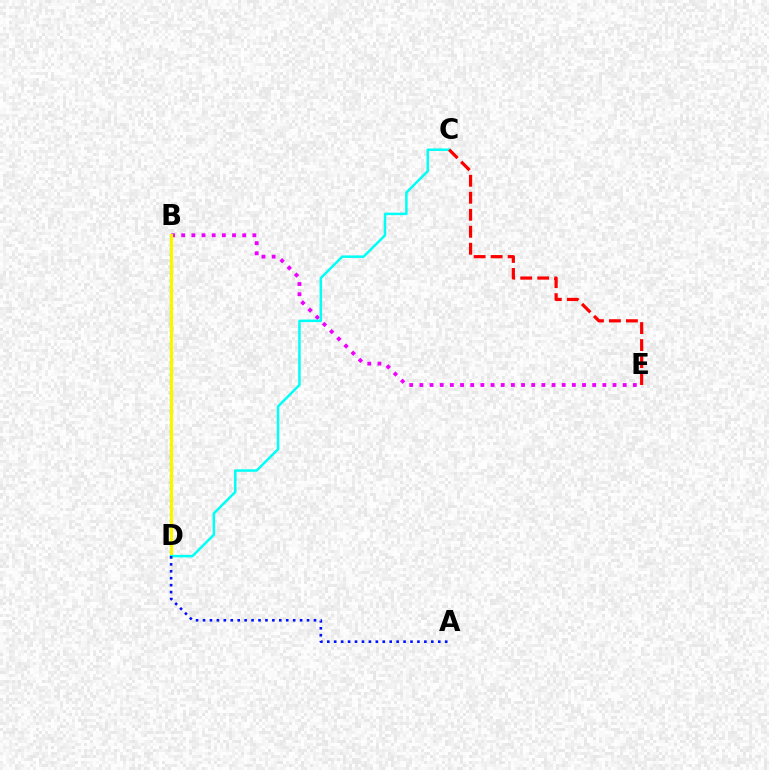{('B', 'E'): [{'color': '#ee00ff', 'line_style': 'dotted', 'thickness': 2.76}], ('B', 'D'): [{'color': '#08ff00', 'line_style': 'dotted', 'thickness': 1.72}, {'color': '#fcf500', 'line_style': 'solid', 'thickness': 2.34}], ('C', 'D'): [{'color': '#00fff6', 'line_style': 'solid', 'thickness': 1.8}], ('A', 'D'): [{'color': '#0010ff', 'line_style': 'dotted', 'thickness': 1.88}], ('C', 'E'): [{'color': '#ff0000', 'line_style': 'dashed', 'thickness': 2.31}]}